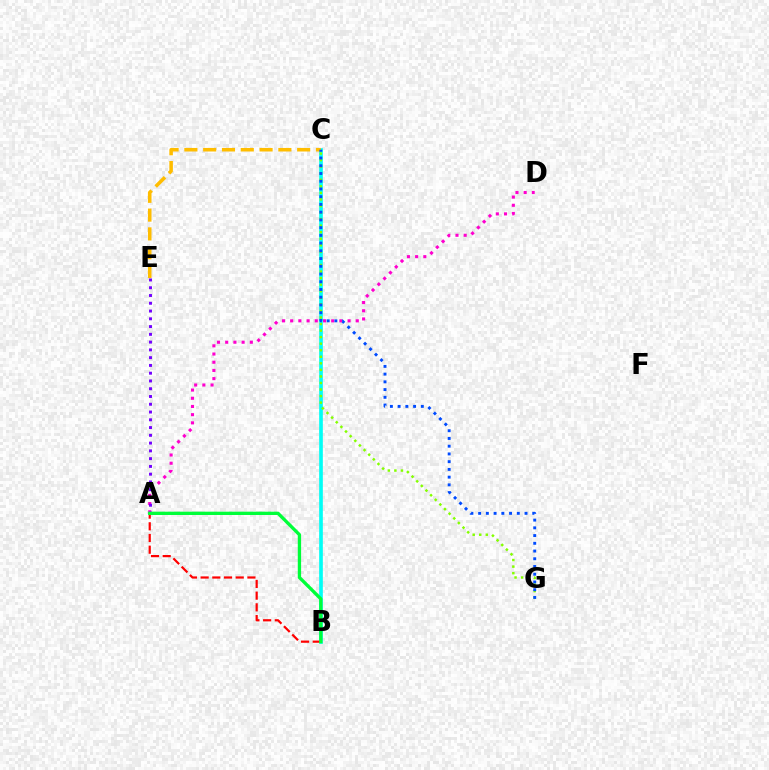{('A', 'D'): [{'color': '#ff00cf', 'line_style': 'dotted', 'thickness': 2.23}], ('B', 'C'): [{'color': '#00fff6', 'line_style': 'solid', 'thickness': 2.63}], ('A', 'B'): [{'color': '#ff0000', 'line_style': 'dashed', 'thickness': 1.59}, {'color': '#00ff39', 'line_style': 'solid', 'thickness': 2.39}], ('C', 'E'): [{'color': '#ffbd00', 'line_style': 'dashed', 'thickness': 2.55}], ('A', 'E'): [{'color': '#7200ff', 'line_style': 'dotted', 'thickness': 2.11}], ('C', 'G'): [{'color': '#84ff00', 'line_style': 'dotted', 'thickness': 1.78}, {'color': '#004bff', 'line_style': 'dotted', 'thickness': 2.1}]}